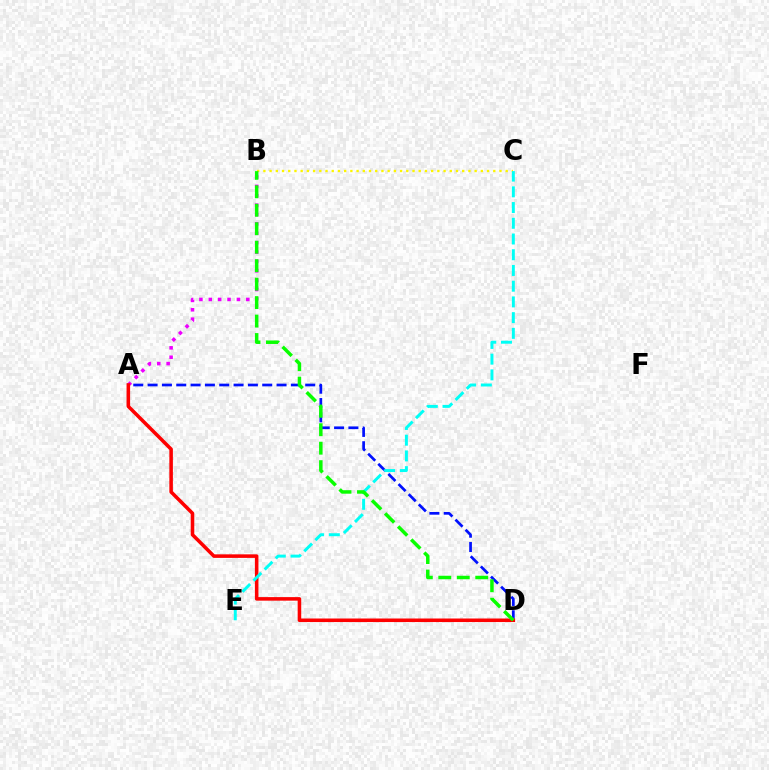{('A', 'D'): [{'color': '#0010ff', 'line_style': 'dashed', 'thickness': 1.95}, {'color': '#ff0000', 'line_style': 'solid', 'thickness': 2.56}], ('B', 'C'): [{'color': '#fcf500', 'line_style': 'dotted', 'thickness': 1.69}], ('A', 'B'): [{'color': '#ee00ff', 'line_style': 'dotted', 'thickness': 2.55}], ('C', 'E'): [{'color': '#00fff6', 'line_style': 'dashed', 'thickness': 2.14}], ('B', 'D'): [{'color': '#08ff00', 'line_style': 'dashed', 'thickness': 2.51}]}